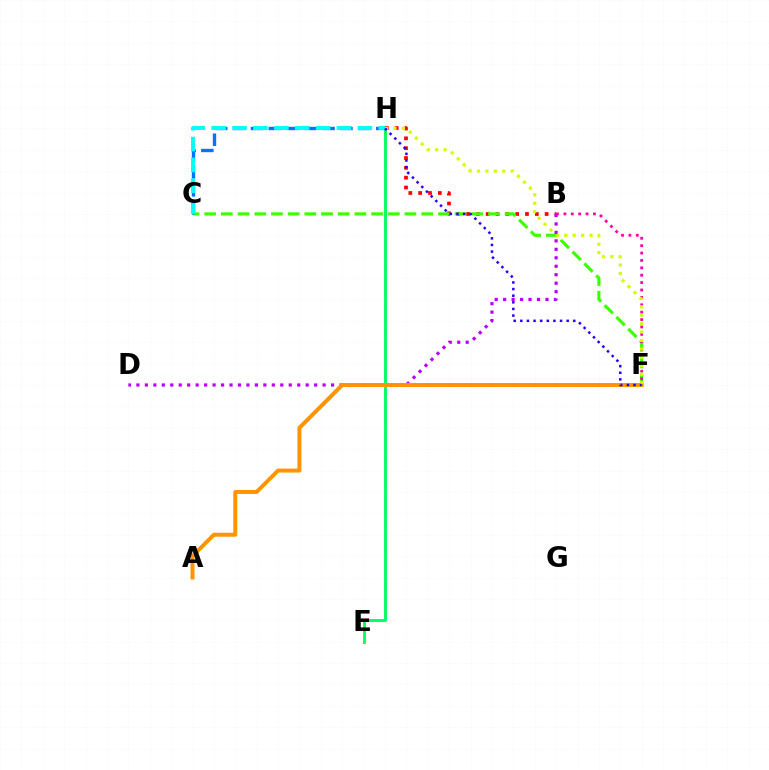{('B', 'H'): [{'color': '#ff0000', 'line_style': 'dotted', 'thickness': 2.67}], ('C', 'F'): [{'color': '#3dff00', 'line_style': 'dashed', 'thickness': 2.27}], ('B', 'D'): [{'color': '#b900ff', 'line_style': 'dotted', 'thickness': 2.3}], ('E', 'H'): [{'color': '#00ff5c', 'line_style': 'solid', 'thickness': 2.05}], ('C', 'H'): [{'color': '#0074ff', 'line_style': 'dashed', 'thickness': 2.43}, {'color': '#00fff6', 'line_style': 'dashed', 'thickness': 2.84}], ('A', 'F'): [{'color': '#ff9400', 'line_style': 'solid', 'thickness': 2.85}], ('B', 'F'): [{'color': '#ff00ac', 'line_style': 'dotted', 'thickness': 2.01}], ('F', 'H'): [{'color': '#d1ff00', 'line_style': 'dotted', 'thickness': 2.29}, {'color': '#2500ff', 'line_style': 'dotted', 'thickness': 1.8}]}